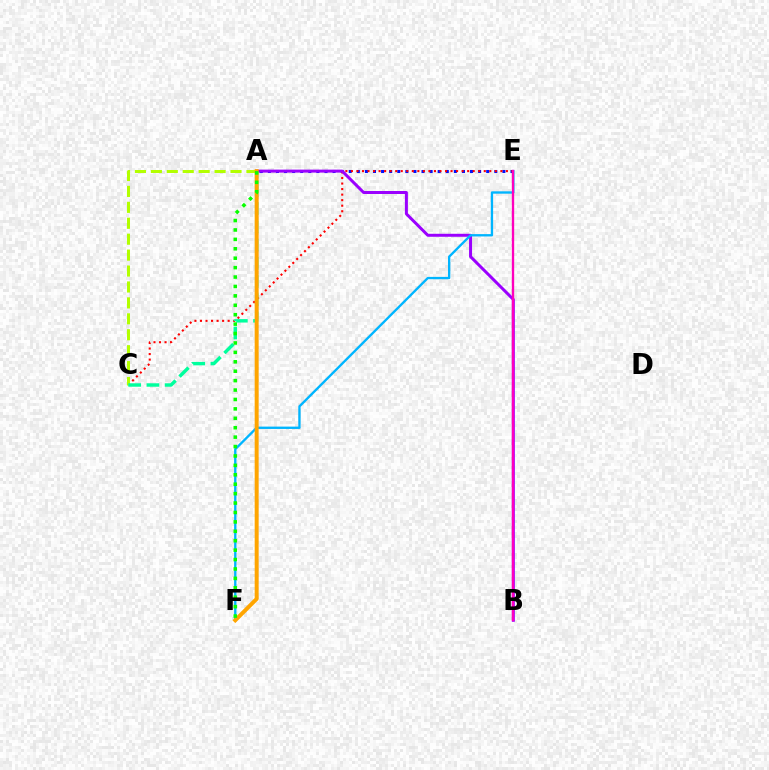{('A', 'E'): [{'color': '#0010ff', 'line_style': 'dotted', 'thickness': 2.2}], ('C', 'E'): [{'color': '#ff0000', 'line_style': 'dotted', 'thickness': 1.5}], ('A', 'B'): [{'color': '#9b00ff', 'line_style': 'solid', 'thickness': 2.15}], ('E', 'F'): [{'color': '#00b5ff', 'line_style': 'solid', 'thickness': 1.69}], ('A', 'C'): [{'color': '#b3ff00', 'line_style': 'dashed', 'thickness': 2.16}, {'color': '#00ff9d', 'line_style': 'dashed', 'thickness': 2.47}], ('A', 'F'): [{'color': '#ffa500', 'line_style': 'solid', 'thickness': 2.86}, {'color': '#08ff00', 'line_style': 'dotted', 'thickness': 2.56}], ('B', 'E'): [{'color': '#ff00bd', 'line_style': 'solid', 'thickness': 1.69}]}